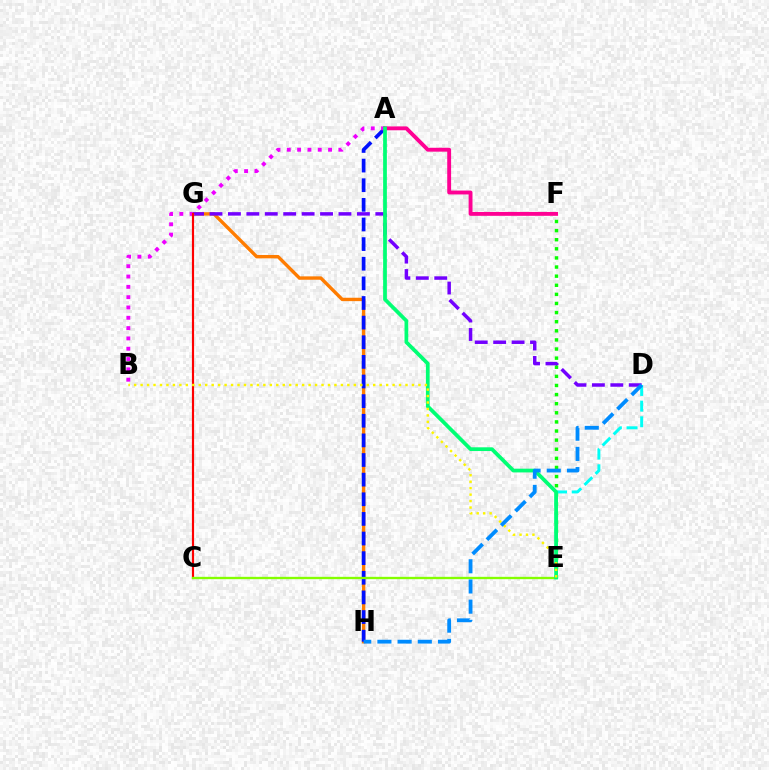{('G', 'H'): [{'color': '#ff7c00', 'line_style': 'solid', 'thickness': 2.44}], ('D', 'E'): [{'color': '#00fff6', 'line_style': 'dashed', 'thickness': 2.13}], ('D', 'G'): [{'color': '#7200ff', 'line_style': 'dashed', 'thickness': 2.5}], ('A', 'H'): [{'color': '#0010ff', 'line_style': 'dashed', 'thickness': 2.67}], ('E', 'F'): [{'color': '#08ff00', 'line_style': 'dotted', 'thickness': 2.48}], ('A', 'B'): [{'color': '#ee00ff', 'line_style': 'dotted', 'thickness': 2.8}], ('C', 'G'): [{'color': '#ff0000', 'line_style': 'solid', 'thickness': 1.56}], ('C', 'E'): [{'color': '#84ff00', 'line_style': 'solid', 'thickness': 1.68}], ('A', 'F'): [{'color': '#ff0094', 'line_style': 'solid', 'thickness': 2.79}], ('A', 'E'): [{'color': '#00ff74', 'line_style': 'solid', 'thickness': 2.7}], ('B', 'E'): [{'color': '#fcf500', 'line_style': 'dotted', 'thickness': 1.76}], ('D', 'H'): [{'color': '#008cff', 'line_style': 'dashed', 'thickness': 2.74}]}